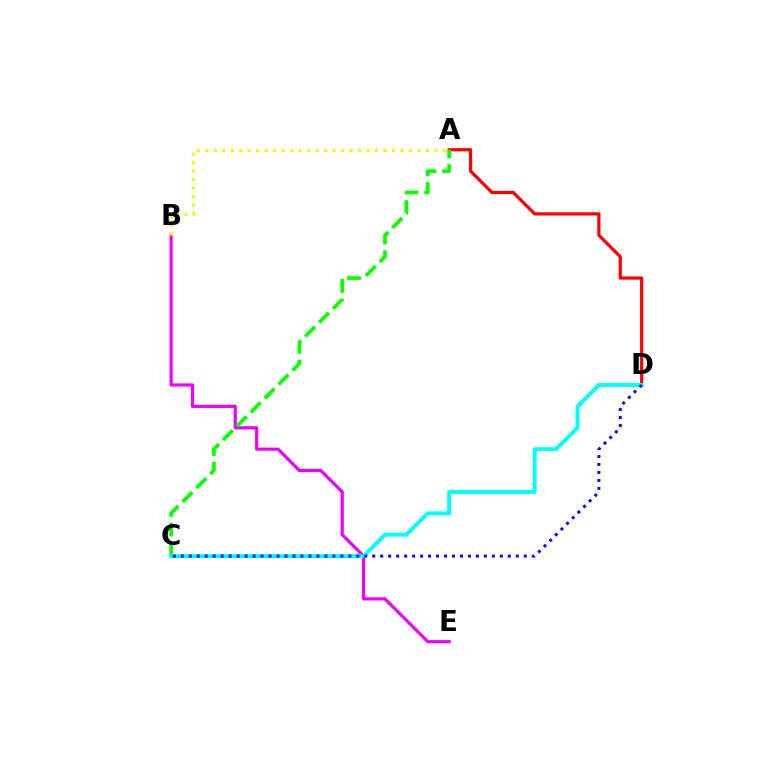{('B', 'E'): [{'color': '#ee00ff', 'line_style': 'solid', 'thickness': 2.27}], ('A', 'B'): [{'color': '#fcf500', 'line_style': 'dotted', 'thickness': 2.3}], ('A', 'D'): [{'color': '#ff0000', 'line_style': 'solid', 'thickness': 2.3}], ('A', 'C'): [{'color': '#08ff00', 'line_style': 'dashed', 'thickness': 2.67}], ('C', 'D'): [{'color': '#00fff6', 'line_style': 'solid', 'thickness': 2.81}, {'color': '#0010ff', 'line_style': 'dotted', 'thickness': 2.17}]}